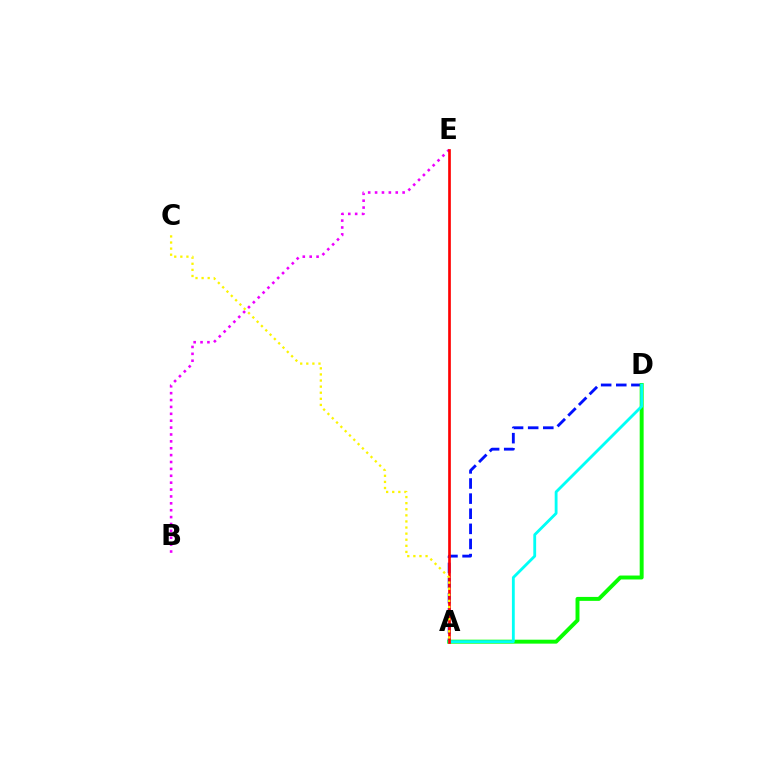{('A', 'D'): [{'color': '#0010ff', 'line_style': 'dashed', 'thickness': 2.05}, {'color': '#08ff00', 'line_style': 'solid', 'thickness': 2.84}, {'color': '#00fff6', 'line_style': 'solid', 'thickness': 2.04}], ('B', 'E'): [{'color': '#ee00ff', 'line_style': 'dotted', 'thickness': 1.87}], ('A', 'E'): [{'color': '#ff0000', 'line_style': 'solid', 'thickness': 1.92}], ('A', 'C'): [{'color': '#fcf500', 'line_style': 'dotted', 'thickness': 1.66}]}